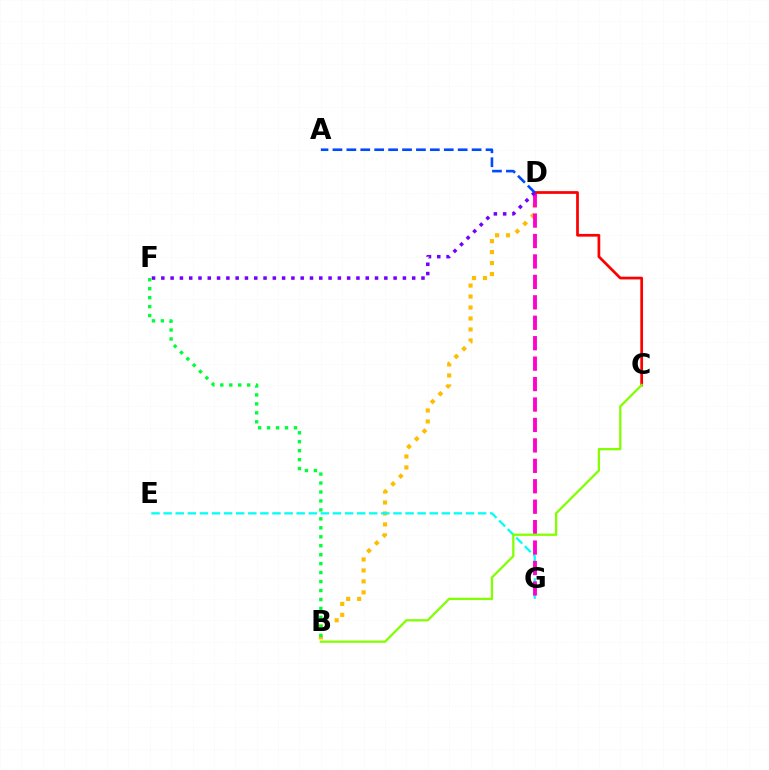{('B', 'D'): [{'color': '#ffbd00', 'line_style': 'dotted', 'thickness': 2.98}], ('E', 'G'): [{'color': '#00fff6', 'line_style': 'dashed', 'thickness': 1.64}], ('D', 'G'): [{'color': '#ff00cf', 'line_style': 'dashed', 'thickness': 2.78}], ('C', 'D'): [{'color': '#ff0000', 'line_style': 'solid', 'thickness': 1.96}], ('D', 'F'): [{'color': '#7200ff', 'line_style': 'dotted', 'thickness': 2.52}], ('B', 'C'): [{'color': '#84ff00', 'line_style': 'solid', 'thickness': 1.65}], ('A', 'D'): [{'color': '#004bff', 'line_style': 'dashed', 'thickness': 1.89}], ('B', 'F'): [{'color': '#00ff39', 'line_style': 'dotted', 'thickness': 2.43}]}